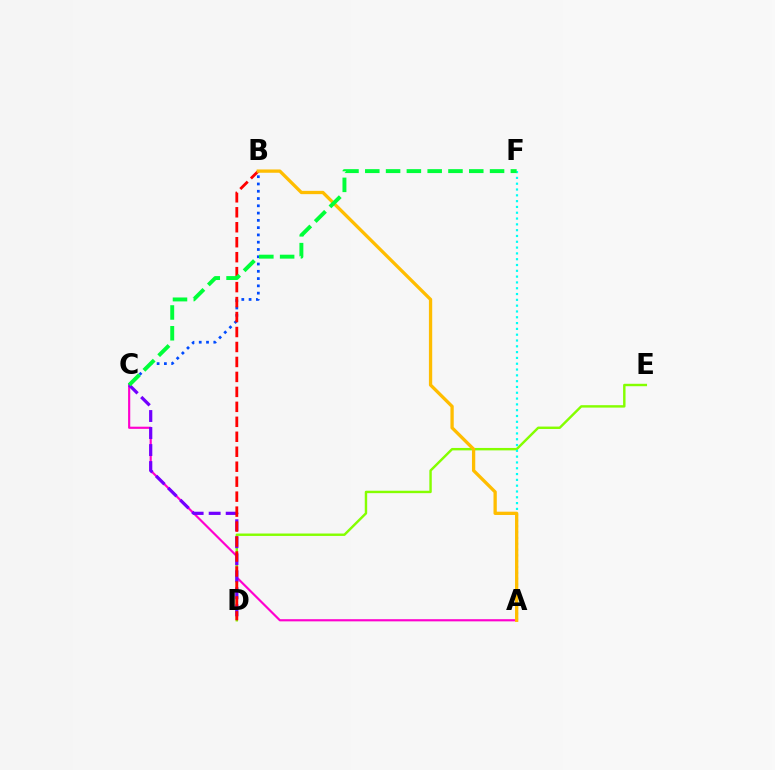{('A', 'C'): [{'color': '#ff00cf', 'line_style': 'solid', 'thickness': 1.56}], ('B', 'C'): [{'color': '#004bff', 'line_style': 'dotted', 'thickness': 1.98}], ('D', 'E'): [{'color': '#84ff00', 'line_style': 'solid', 'thickness': 1.75}], ('A', 'F'): [{'color': '#00fff6', 'line_style': 'dotted', 'thickness': 1.58}], ('C', 'D'): [{'color': '#7200ff', 'line_style': 'dashed', 'thickness': 2.31}], ('B', 'D'): [{'color': '#ff0000', 'line_style': 'dashed', 'thickness': 2.03}], ('A', 'B'): [{'color': '#ffbd00', 'line_style': 'solid', 'thickness': 2.37}], ('C', 'F'): [{'color': '#00ff39', 'line_style': 'dashed', 'thickness': 2.83}]}